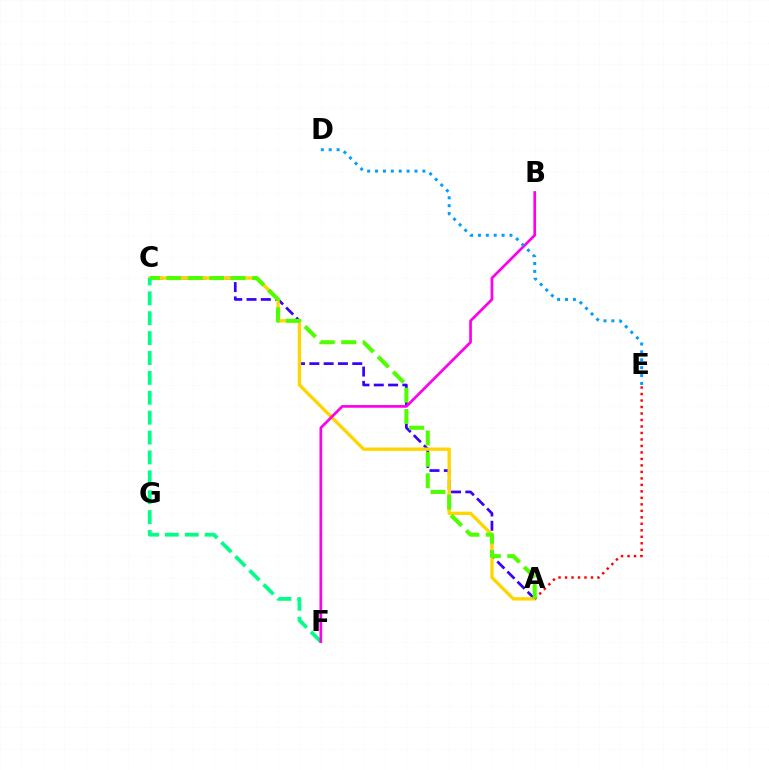{('A', 'C'): [{'color': '#3700ff', 'line_style': 'dashed', 'thickness': 1.94}, {'color': '#ffd500', 'line_style': 'solid', 'thickness': 2.4}, {'color': '#4fff00', 'line_style': 'dashed', 'thickness': 2.91}], ('A', 'E'): [{'color': '#ff0000', 'line_style': 'dotted', 'thickness': 1.76}], ('C', 'F'): [{'color': '#00ff86', 'line_style': 'dashed', 'thickness': 2.7}], ('B', 'F'): [{'color': '#ff00ed', 'line_style': 'solid', 'thickness': 1.94}], ('D', 'E'): [{'color': '#009eff', 'line_style': 'dotted', 'thickness': 2.14}]}